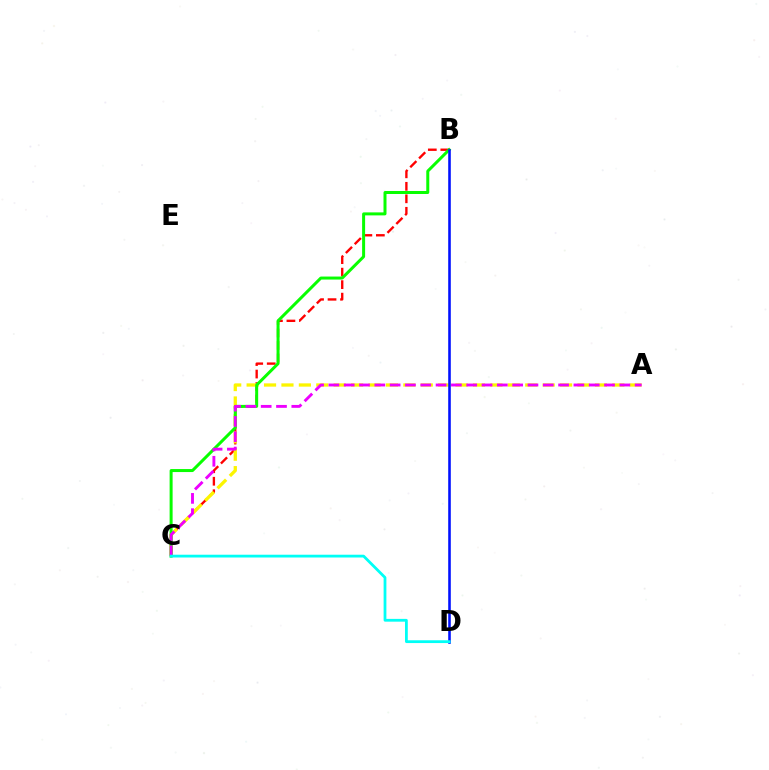{('B', 'C'): [{'color': '#ff0000', 'line_style': 'dashed', 'thickness': 1.7}, {'color': '#08ff00', 'line_style': 'solid', 'thickness': 2.16}], ('A', 'C'): [{'color': '#fcf500', 'line_style': 'dashed', 'thickness': 2.37}, {'color': '#ee00ff', 'line_style': 'dashed', 'thickness': 2.08}], ('B', 'D'): [{'color': '#0010ff', 'line_style': 'solid', 'thickness': 1.86}], ('C', 'D'): [{'color': '#00fff6', 'line_style': 'solid', 'thickness': 2.01}]}